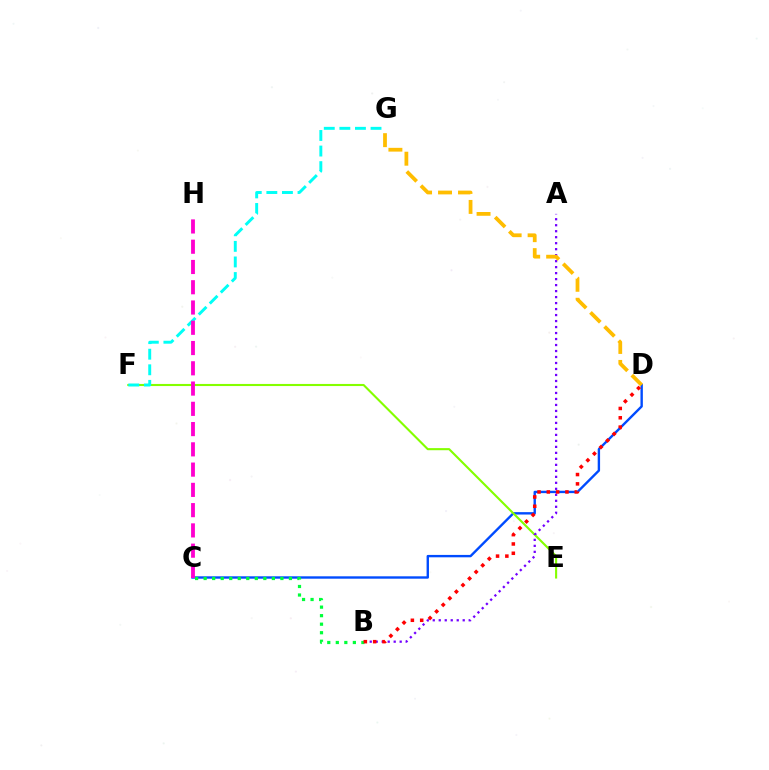{('C', 'D'): [{'color': '#004bff', 'line_style': 'solid', 'thickness': 1.72}], ('E', 'F'): [{'color': '#84ff00', 'line_style': 'solid', 'thickness': 1.52}], ('A', 'B'): [{'color': '#7200ff', 'line_style': 'dotted', 'thickness': 1.63}], ('B', 'C'): [{'color': '#00ff39', 'line_style': 'dotted', 'thickness': 2.32}], ('D', 'G'): [{'color': '#ffbd00', 'line_style': 'dashed', 'thickness': 2.71}], ('F', 'G'): [{'color': '#00fff6', 'line_style': 'dashed', 'thickness': 2.12}], ('B', 'D'): [{'color': '#ff0000', 'line_style': 'dotted', 'thickness': 2.53}], ('C', 'H'): [{'color': '#ff00cf', 'line_style': 'dashed', 'thickness': 2.75}]}